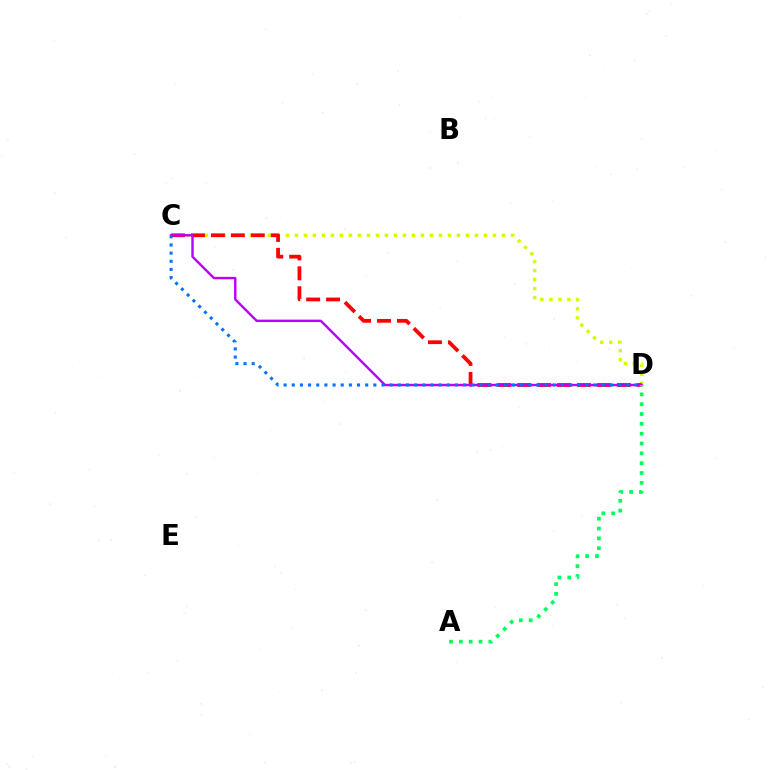{('C', 'D'): [{'color': '#d1ff00', 'line_style': 'dotted', 'thickness': 2.45}, {'color': '#ff0000', 'line_style': 'dashed', 'thickness': 2.71}, {'color': '#b900ff', 'line_style': 'solid', 'thickness': 1.73}, {'color': '#0074ff', 'line_style': 'dotted', 'thickness': 2.22}], ('A', 'D'): [{'color': '#00ff5c', 'line_style': 'dotted', 'thickness': 2.67}]}